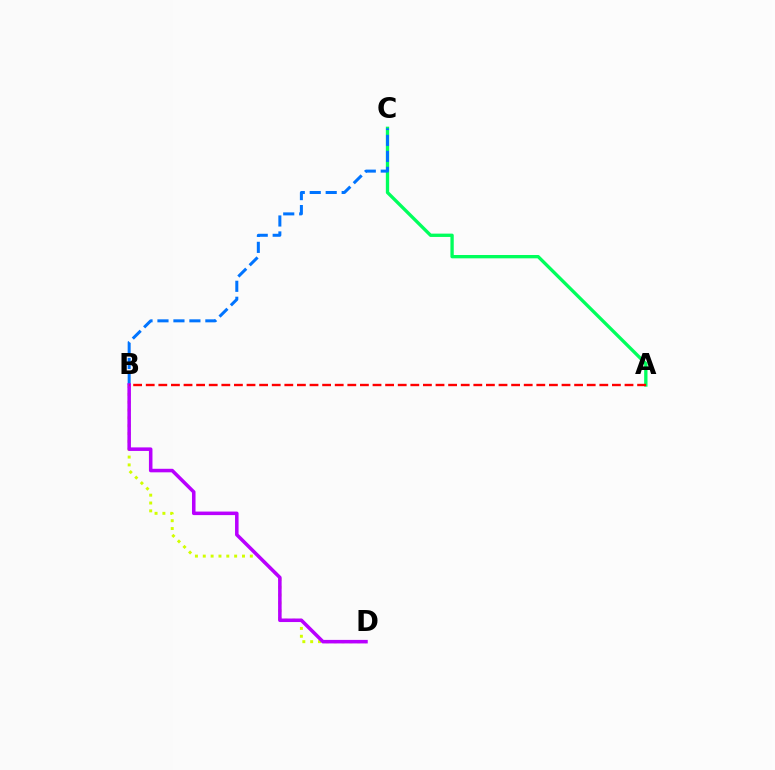{('B', 'D'): [{'color': '#d1ff00', 'line_style': 'dotted', 'thickness': 2.13}, {'color': '#b900ff', 'line_style': 'solid', 'thickness': 2.55}], ('A', 'C'): [{'color': '#00ff5c', 'line_style': 'solid', 'thickness': 2.39}], ('B', 'C'): [{'color': '#0074ff', 'line_style': 'dashed', 'thickness': 2.17}], ('A', 'B'): [{'color': '#ff0000', 'line_style': 'dashed', 'thickness': 1.71}]}